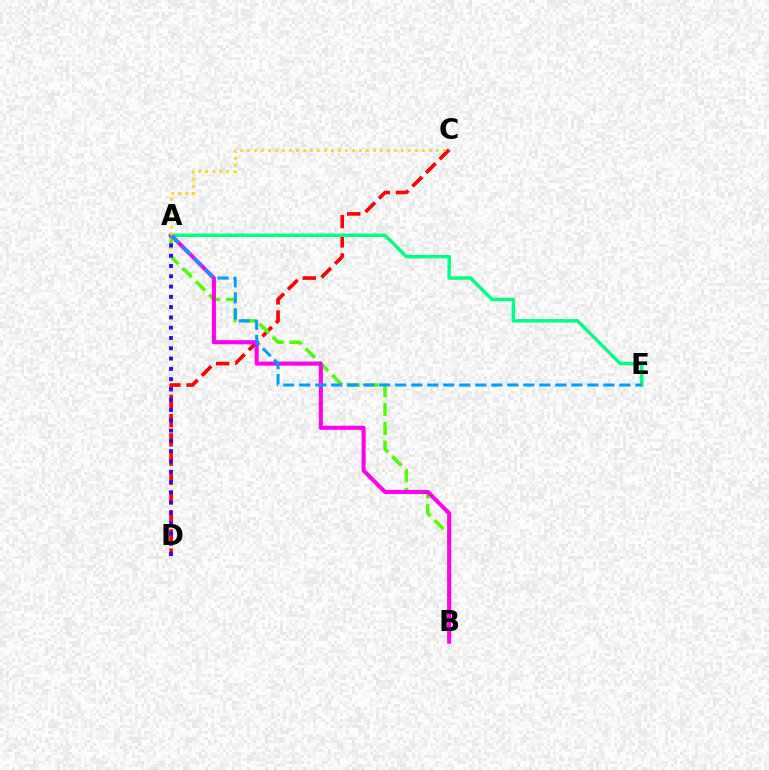{('C', 'D'): [{'color': '#ff0000', 'line_style': 'dashed', 'thickness': 2.61}], ('A', 'E'): [{'color': '#00ff86', 'line_style': 'solid', 'thickness': 2.51}, {'color': '#009eff', 'line_style': 'dashed', 'thickness': 2.17}], ('A', 'B'): [{'color': '#4fff00', 'line_style': 'dashed', 'thickness': 2.55}, {'color': '#ff00ed', 'line_style': 'solid', 'thickness': 2.94}], ('A', 'D'): [{'color': '#3700ff', 'line_style': 'dotted', 'thickness': 2.8}], ('A', 'C'): [{'color': '#ffd500', 'line_style': 'dotted', 'thickness': 1.9}]}